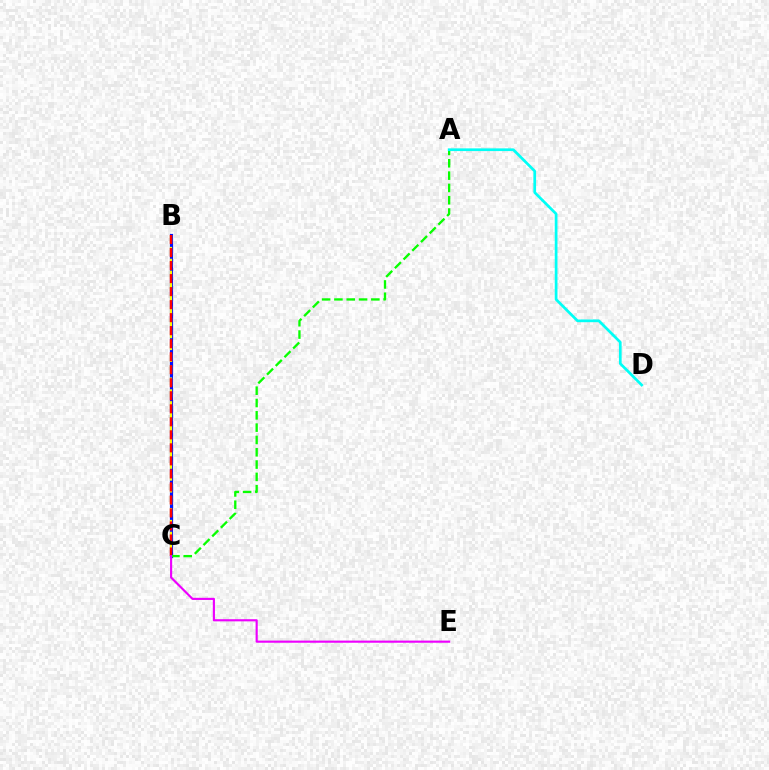{('B', 'C'): [{'color': '#0010ff', 'line_style': 'solid', 'thickness': 2.28}, {'color': '#fcf500', 'line_style': 'dashed', 'thickness': 1.61}, {'color': '#ff0000', 'line_style': 'dashed', 'thickness': 1.77}], ('A', 'C'): [{'color': '#08ff00', 'line_style': 'dashed', 'thickness': 1.67}], ('C', 'E'): [{'color': '#ee00ff', 'line_style': 'solid', 'thickness': 1.55}], ('A', 'D'): [{'color': '#00fff6', 'line_style': 'solid', 'thickness': 1.95}]}